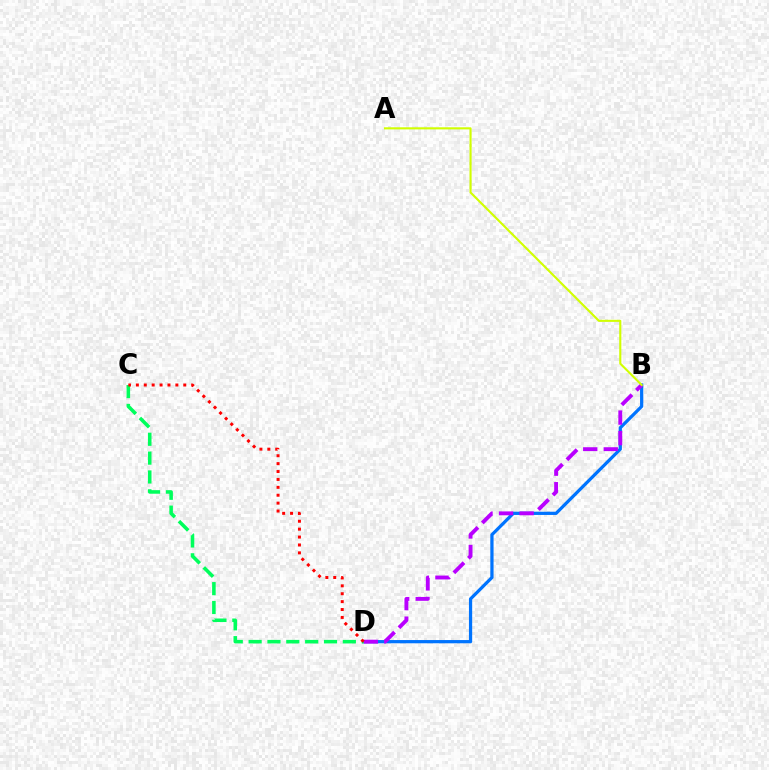{('B', 'D'): [{'color': '#0074ff', 'line_style': 'solid', 'thickness': 2.33}, {'color': '#b900ff', 'line_style': 'dashed', 'thickness': 2.79}], ('C', 'D'): [{'color': '#00ff5c', 'line_style': 'dashed', 'thickness': 2.56}, {'color': '#ff0000', 'line_style': 'dotted', 'thickness': 2.15}], ('A', 'B'): [{'color': '#d1ff00', 'line_style': 'solid', 'thickness': 1.52}]}